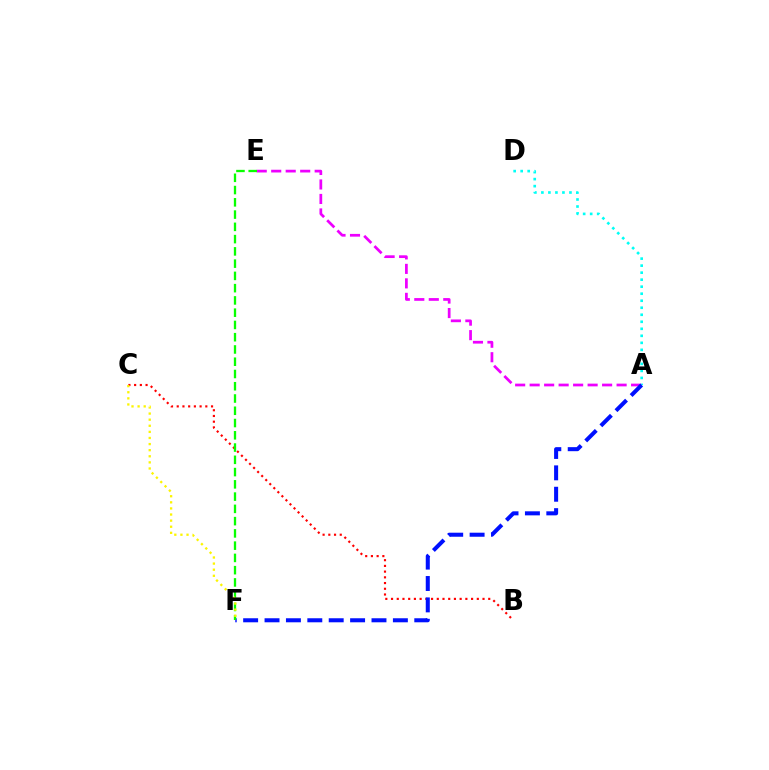{('B', 'C'): [{'color': '#ff0000', 'line_style': 'dotted', 'thickness': 1.55}], ('A', 'D'): [{'color': '#00fff6', 'line_style': 'dotted', 'thickness': 1.91}], ('A', 'E'): [{'color': '#ee00ff', 'line_style': 'dashed', 'thickness': 1.97}], ('A', 'F'): [{'color': '#0010ff', 'line_style': 'dashed', 'thickness': 2.91}], ('E', 'F'): [{'color': '#08ff00', 'line_style': 'dashed', 'thickness': 1.67}], ('C', 'F'): [{'color': '#fcf500', 'line_style': 'dotted', 'thickness': 1.66}]}